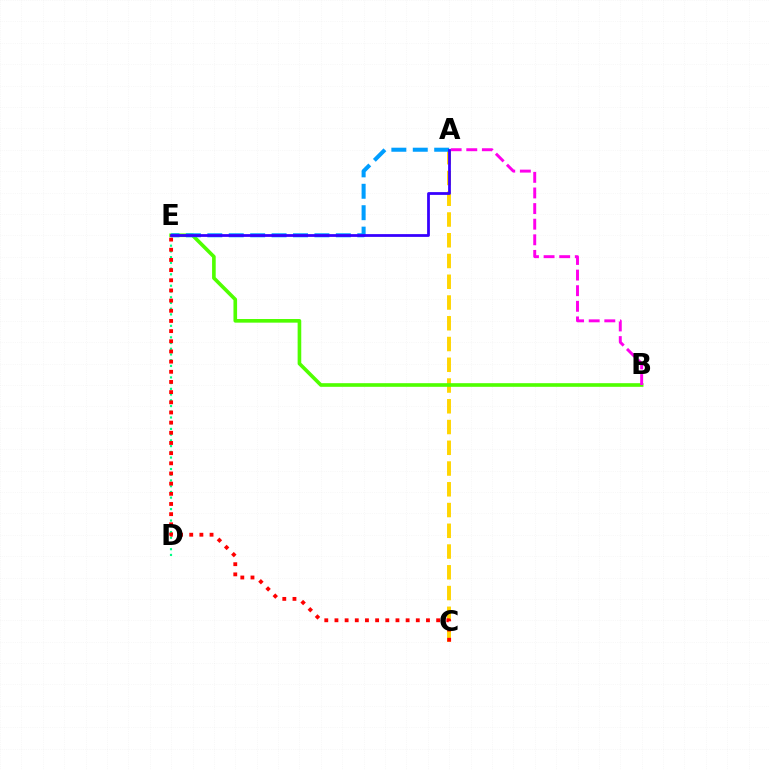{('A', 'C'): [{'color': '#ffd500', 'line_style': 'dashed', 'thickness': 2.82}], ('B', 'E'): [{'color': '#4fff00', 'line_style': 'solid', 'thickness': 2.61}], ('D', 'E'): [{'color': '#00ff86', 'line_style': 'dotted', 'thickness': 1.56}], ('A', 'B'): [{'color': '#ff00ed', 'line_style': 'dashed', 'thickness': 2.12}], ('A', 'E'): [{'color': '#009eff', 'line_style': 'dashed', 'thickness': 2.91}, {'color': '#3700ff', 'line_style': 'solid', 'thickness': 1.99}], ('C', 'E'): [{'color': '#ff0000', 'line_style': 'dotted', 'thickness': 2.76}]}